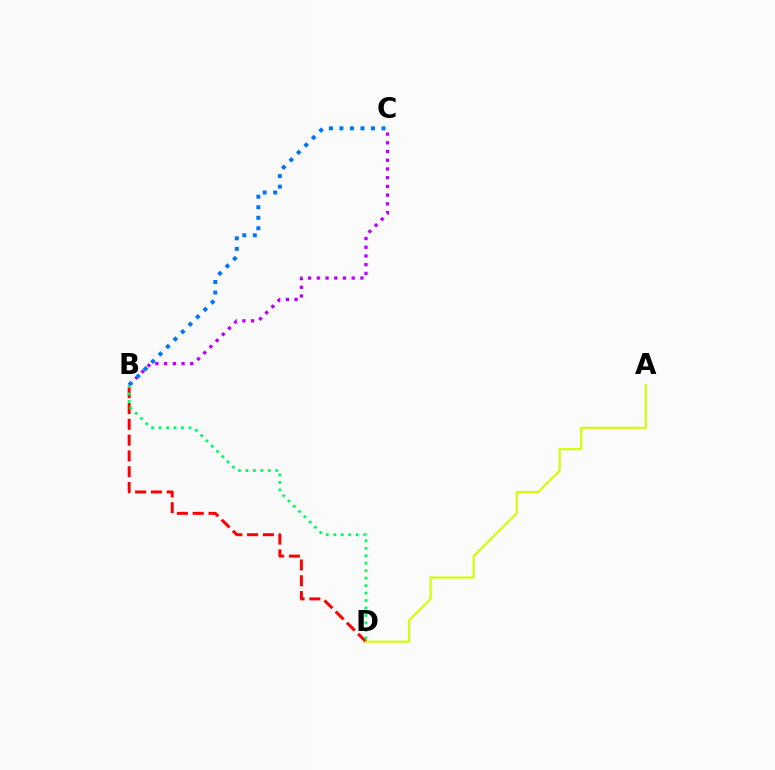{('B', 'D'): [{'color': '#ff0000', 'line_style': 'dashed', 'thickness': 2.15}, {'color': '#00ff5c', 'line_style': 'dotted', 'thickness': 2.03}], ('B', 'C'): [{'color': '#b900ff', 'line_style': 'dotted', 'thickness': 2.37}, {'color': '#0074ff', 'line_style': 'dotted', 'thickness': 2.86}], ('A', 'D'): [{'color': '#d1ff00', 'line_style': 'solid', 'thickness': 1.54}]}